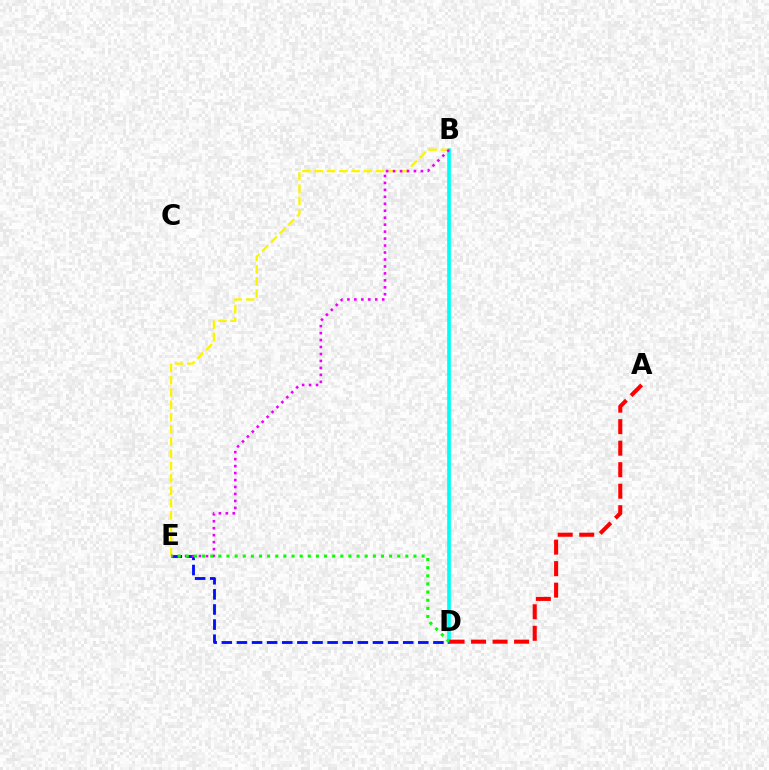{('B', 'D'): [{'color': '#00fff6', 'line_style': 'solid', 'thickness': 2.62}], ('D', 'E'): [{'color': '#0010ff', 'line_style': 'dashed', 'thickness': 2.05}, {'color': '#08ff00', 'line_style': 'dotted', 'thickness': 2.21}], ('B', 'E'): [{'color': '#fcf500', 'line_style': 'dashed', 'thickness': 1.67}, {'color': '#ee00ff', 'line_style': 'dotted', 'thickness': 1.89}], ('A', 'D'): [{'color': '#ff0000', 'line_style': 'dashed', 'thickness': 2.92}]}